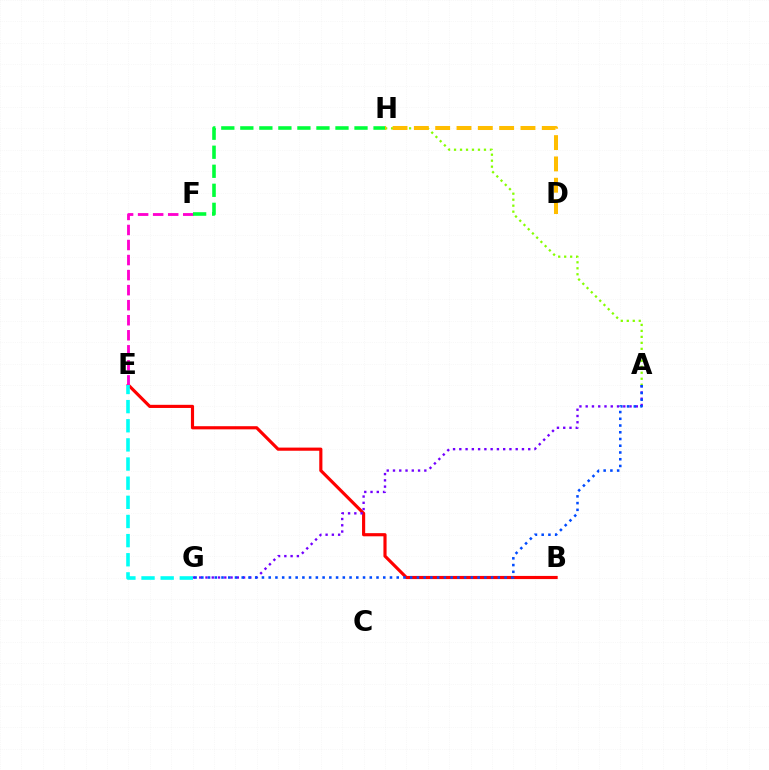{('B', 'E'): [{'color': '#ff0000', 'line_style': 'solid', 'thickness': 2.27}], ('A', 'G'): [{'color': '#7200ff', 'line_style': 'dotted', 'thickness': 1.7}, {'color': '#004bff', 'line_style': 'dotted', 'thickness': 1.83}], ('A', 'H'): [{'color': '#84ff00', 'line_style': 'dotted', 'thickness': 1.63}], ('E', 'F'): [{'color': '#ff00cf', 'line_style': 'dashed', 'thickness': 2.04}], ('D', 'H'): [{'color': '#ffbd00', 'line_style': 'dashed', 'thickness': 2.9}], ('E', 'G'): [{'color': '#00fff6', 'line_style': 'dashed', 'thickness': 2.6}], ('F', 'H'): [{'color': '#00ff39', 'line_style': 'dashed', 'thickness': 2.58}]}